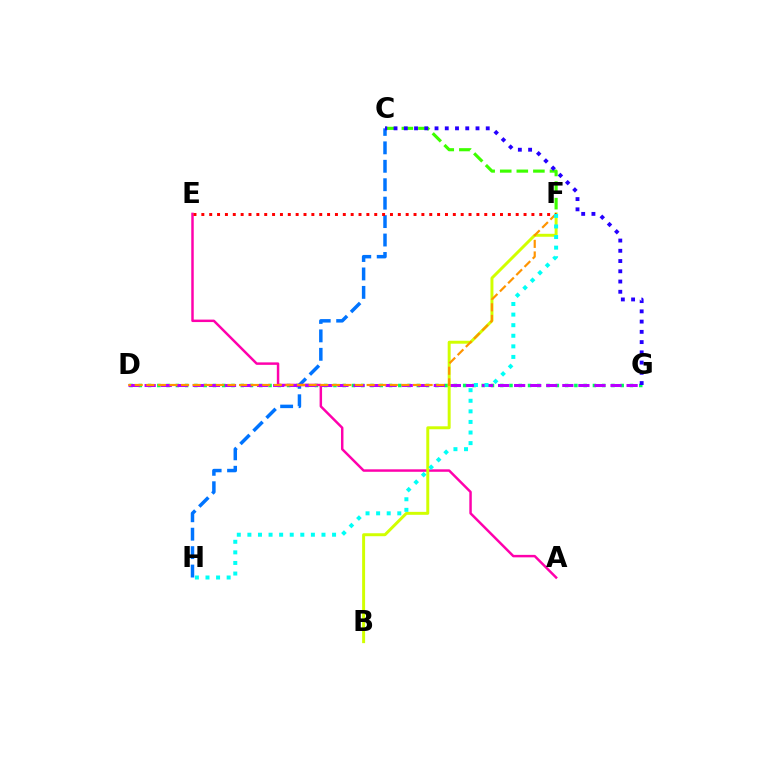{('D', 'G'): [{'color': '#00ff5c', 'line_style': 'dotted', 'thickness': 2.52}, {'color': '#b900ff', 'line_style': 'dashed', 'thickness': 2.18}], ('C', 'H'): [{'color': '#0074ff', 'line_style': 'dashed', 'thickness': 2.5}], ('A', 'E'): [{'color': '#ff00ac', 'line_style': 'solid', 'thickness': 1.78}], ('C', 'F'): [{'color': '#3dff00', 'line_style': 'dashed', 'thickness': 2.25}], ('B', 'F'): [{'color': '#d1ff00', 'line_style': 'solid', 'thickness': 2.13}], ('D', 'F'): [{'color': '#ff9400', 'line_style': 'dashed', 'thickness': 1.58}], ('E', 'F'): [{'color': '#ff0000', 'line_style': 'dotted', 'thickness': 2.14}], ('F', 'H'): [{'color': '#00fff6', 'line_style': 'dotted', 'thickness': 2.88}], ('C', 'G'): [{'color': '#2500ff', 'line_style': 'dotted', 'thickness': 2.78}]}